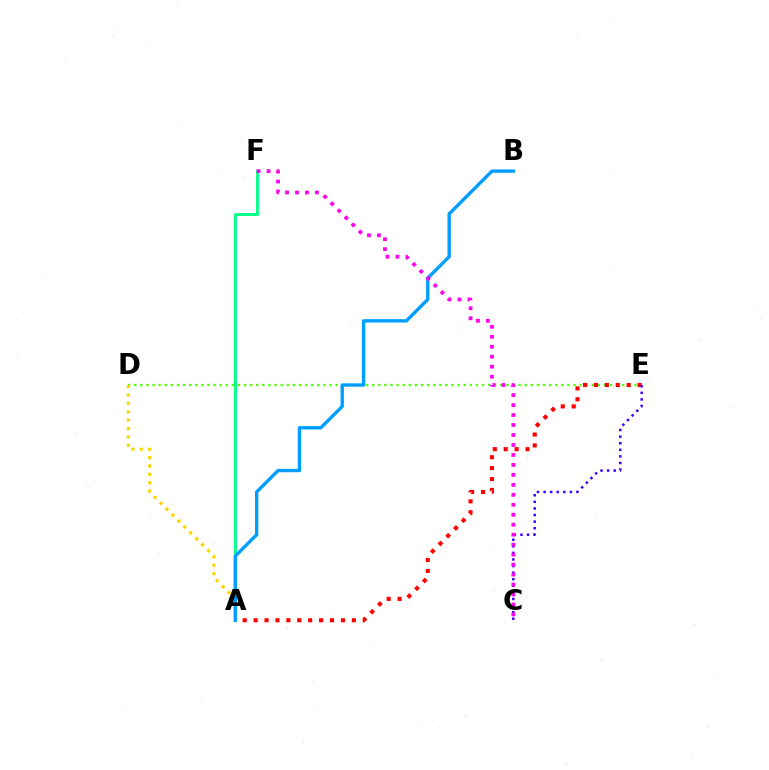{('D', 'E'): [{'color': '#4fff00', 'line_style': 'dotted', 'thickness': 1.66}], ('A', 'E'): [{'color': '#ff0000', 'line_style': 'dotted', 'thickness': 2.97}], ('A', 'D'): [{'color': '#ffd500', 'line_style': 'dotted', 'thickness': 2.28}], ('C', 'E'): [{'color': '#3700ff', 'line_style': 'dotted', 'thickness': 1.79}], ('A', 'F'): [{'color': '#00ff86', 'line_style': 'solid', 'thickness': 2.06}], ('A', 'B'): [{'color': '#009eff', 'line_style': 'solid', 'thickness': 2.42}], ('C', 'F'): [{'color': '#ff00ed', 'line_style': 'dotted', 'thickness': 2.71}]}